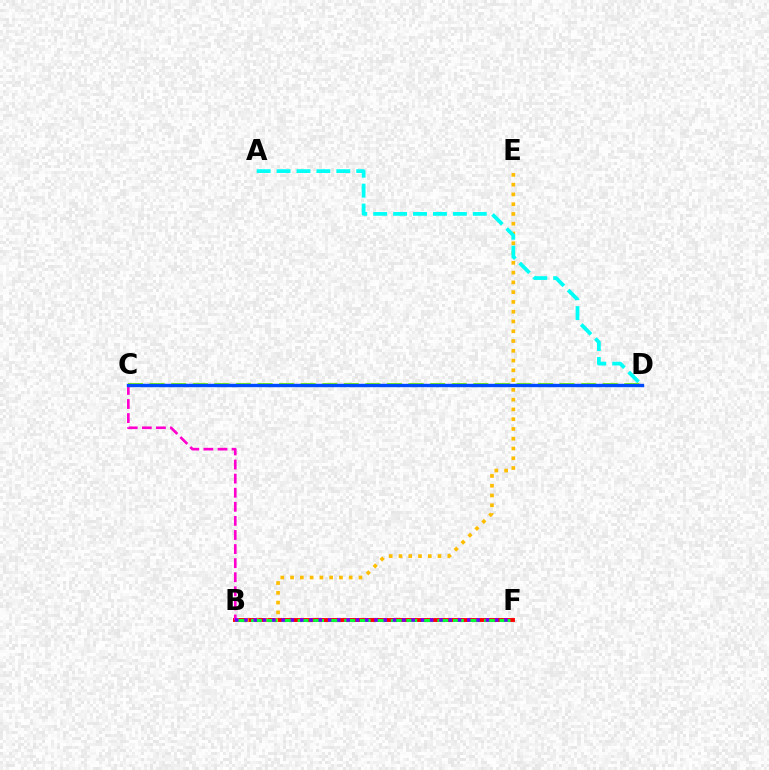{('B', 'F'): [{'color': '#ff0000', 'line_style': 'solid', 'thickness': 2.79}, {'color': '#00ff39', 'line_style': 'dashed', 'thickness': 2.11}, {'color': '#7200ff', 'line_style': 'dotted', 'thickness': 2.52}], ('B', 'E'): [{'color': '#ffbd00', 'line_style': 'dotted', 'thickness': 2.65}], ('A', 'D'): [{'color': '#00fff6', 'line_style': 'dashed', 'thickness': 2.71}], ('B', 'C'): [{'color': '#ff00cf', 'line_style': 'dashed', 'thickness': 1.91}], ('C', 'D'): [{'color': '#84ff00', 'line_style': 'dashed', 'thickness': 2.93}, {'color': '#004bff', 'line_style': 'solid', 'thickness': 2.45}]}